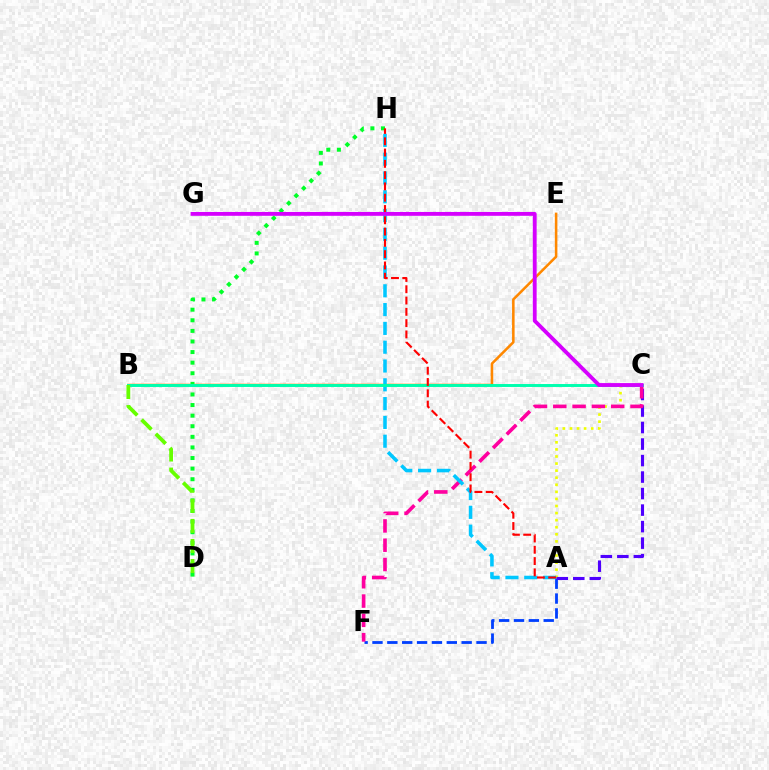{('A', 'F'): [{'color': '#003fff', 'line_style': 'dashed', 'thickness': 2.02}], ('B', 'E'): [{'color': '#ff8800', 'line_style': 'solid', 'thickness': 1.84}], ('D', 'H'): [{'color': '#00ff27', 'line_style': 'dotted', 'thickness': 2.88}], ('A', 'C'): [{'color': '#eeff00', 'line_style': 'dotted', 'thickness': 1.92}, {'color': '#4f00ff', 'line_style': 'dashed', 'thickness': 2.24}], ('C', 'F'): [{'color': '#ff00a0', 'line_style': 'dashed', 'thickness': 2.62}], ('A', 'H'): [{'color': '#00c7ff', 'line_style': 'dashed', 'thickness': 2.55}, {'color': '#ff0000', 'line_style': 'dashed', 'thickness': 1.53}], ('B', 'C'): [{'color': '#00ffaf', 'line_style': 'solid', 'thickness': 2.12}], ('C', 'G'): [{'color': '#d600ff', 'line_style': 'solid', 'thickness': 2.76}], ('B', 'D'): [{'color': '#66ff00', 'line_style': 'dashed', 'thickness': 2.73}]}